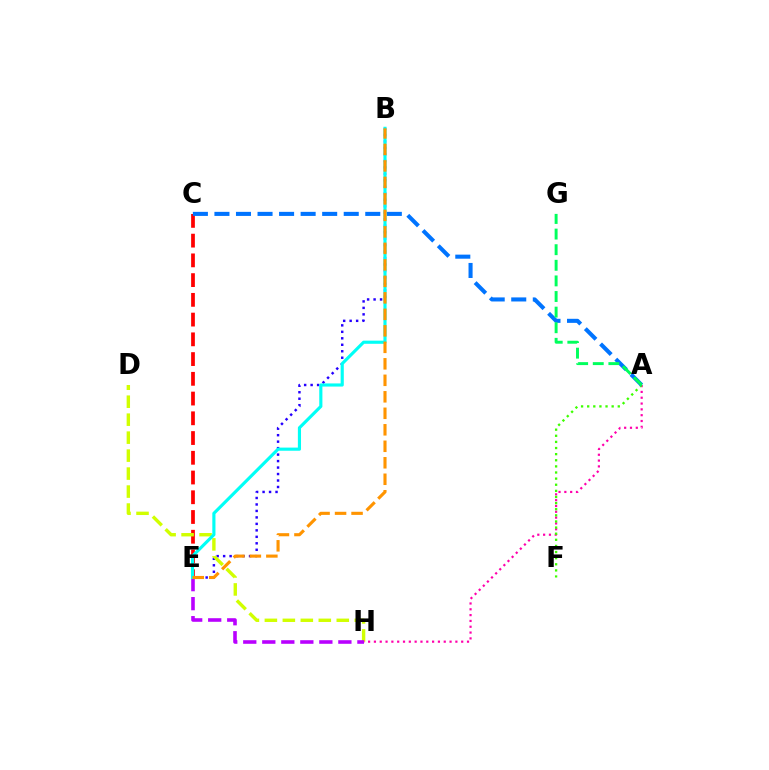{('B', 'E'): [{'color': '#2500ff', 'line_style': 'dotted', 'thickness': 1.76}, {'color': '#00fff6', 'line_style': 'solid', 'thickness': 2.26}, {'color': '#ff9400', 'line_style': 'dashed', 'thickness': 2.24}], ('C', 'E'): [{'color': '#ff0000', 'line_style': 'dashed', 'thickness': 2.68}], ('D', 'H'): [{'color': '#d1ff00', 'line_style': 'dashed', 'thickness': 2.44}], ('A', 'H'): [{'color': '#ff00ac', 'line_style': 'dotted', 'thickness': 1.58}], ('A', 'F'): [{'color': '#3dff00', 'line_style': 'dotted', 'thickness': 1.66}], ('E', 'H'): [{'color': '#b900ff', 'line_style': 'dashed', 'thickness': 2.58}], ('A', 'C'): [{'color': '#0074ff', 'line_style': 'dashed', 'thickness': 2.93}], ('A', 'G'): [{'color': '#00ff5c', 'line_style': 'dashed', 'thickness': 2.12}]}